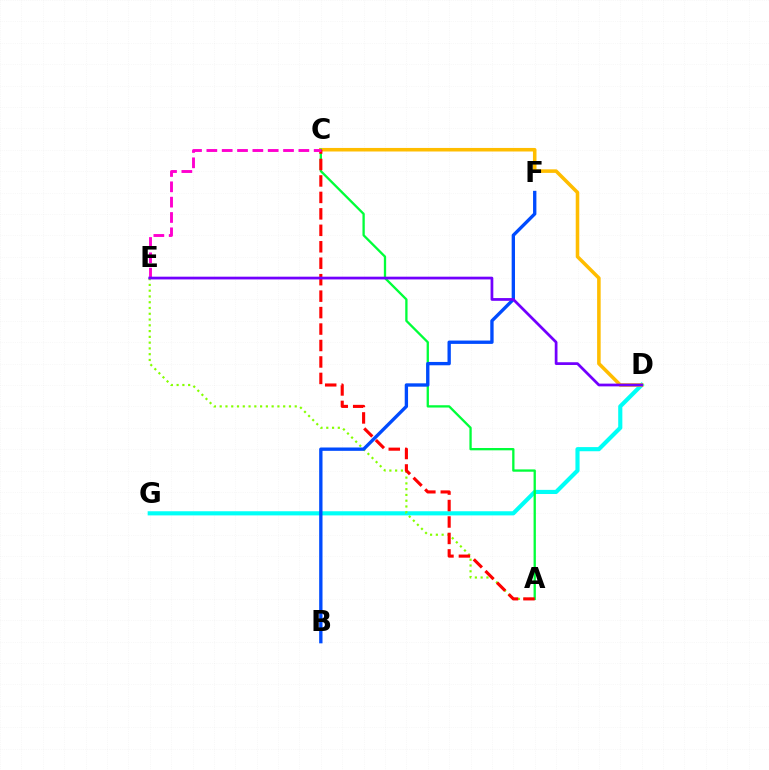{('D', 'G'): [{'color': '#00fff6', 'line_style': 'solid', 'thickness': 2.98}], ('C', 'D'): [{'color': '#ffbd00', 'line_style': 'solid', 'thickness': 2.56}], ('A', 'C'): [{'color': '#00ff39', 'line_style': 'solid', 'thickness': 1.66}, {'color': '#ff0000', 'line_style': 'dashed', 'thickness': 2.24}], ('A', 'E'): [{'color': '#84ff00', 'line_style': 'dotted', 'thickness': 1.57}], ('C', 'E'): [{'color': '#ff00cf', 'line_style': 'dashed', 'thickness': 2.08}], ('B', 'F'): [{'color': '#004bff', 'line_style': 'solid', 'thickness': 2.41}], ('D', 'E'): [{'color': '#7200ff', 'line_style': 'solid', 'thickness': 1.97}]}